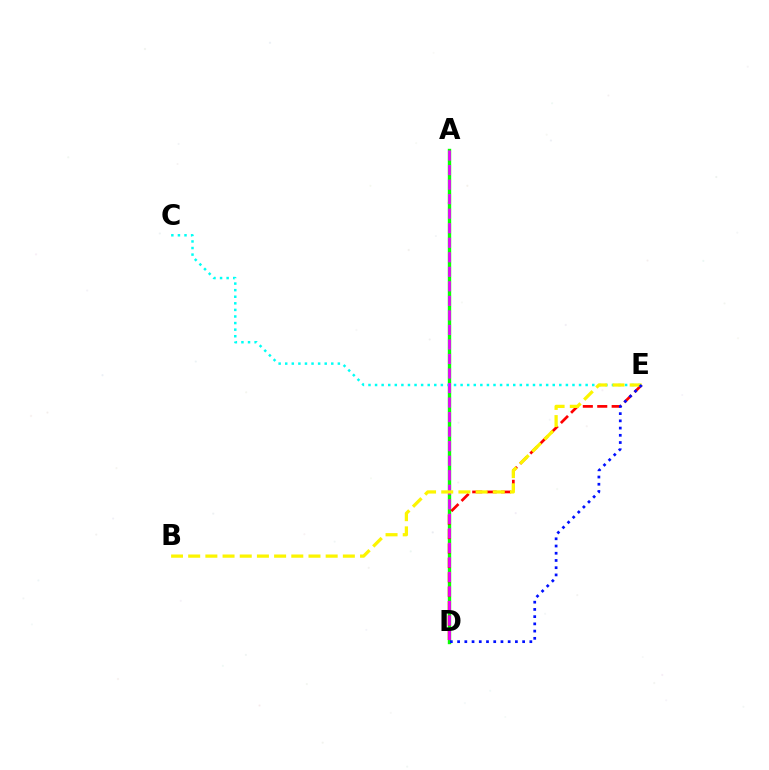{('A', 'D'): [{'color': '#08ff00', 'line_style': 'solid', 'thickness': 2.44}, {'color': '#ee00ff', 'line_style': 'dashed', 'thickness': 1.97}], ('C', 'E'): [{'color': '#00fff6', 'line_style': 'dotted', 'thickness': 1.79}], ('D', 'E'): [{'color': '#ff0000', 'line_style': 'dashed', 'thickness': 1.96}, {'color': '#0010ff', 'line_style': 'dotted', 'thickness': 1.96}], ('B', 'E'): [{'color': '#fcf500', 'line_style': 'dashed', 'thickness': 2.33}]}